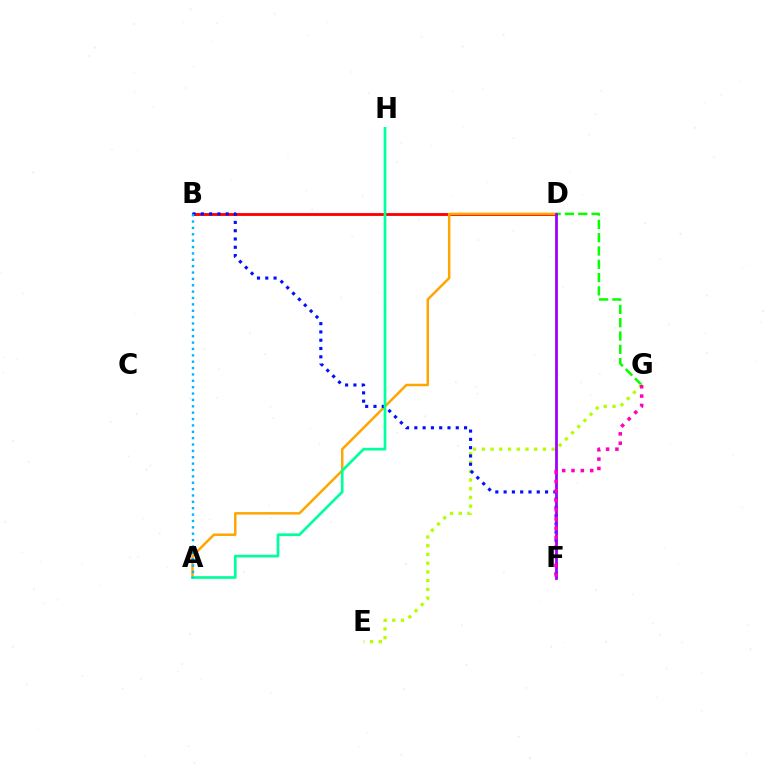{('B', 'D'): [{'color': '#ff0000', 'line_style': 'solid', 'thickness': 2.05}], ('A', 'D'): [{'color': '#ffa500', 'line_style': 'solid', 'thickness': 1.78}], ('D', 'G'): [{'color': '#08ff00', 'line_style': 'dashed', 'thickness': 1.81}], ('E', 'G'): [{'color': '#b3ff00', 'line_style': 'dotted', 'thickness': 2.37}], ('B', 'F'): [{'color': '#0010ff', 'line_style': 'dotted', 'thickness': 2.25}], ('D', 'F'): [{'color': '#9b00ff', 'line_style': 'solid', 'thickness': 1.99}], ('F', 'G'): [{'color': '#ff00bd', 'line_style': 'dotted', 'thickness': 2.53}], ('A', 'H'): [{'color': '#00ff9d', 'line_style': 'solid', 'thickness': 1.95}], ('A', 'B'): [{'color': '#00b5ff', 'line_style': 'dotted', 'thickness': 1.73}]}